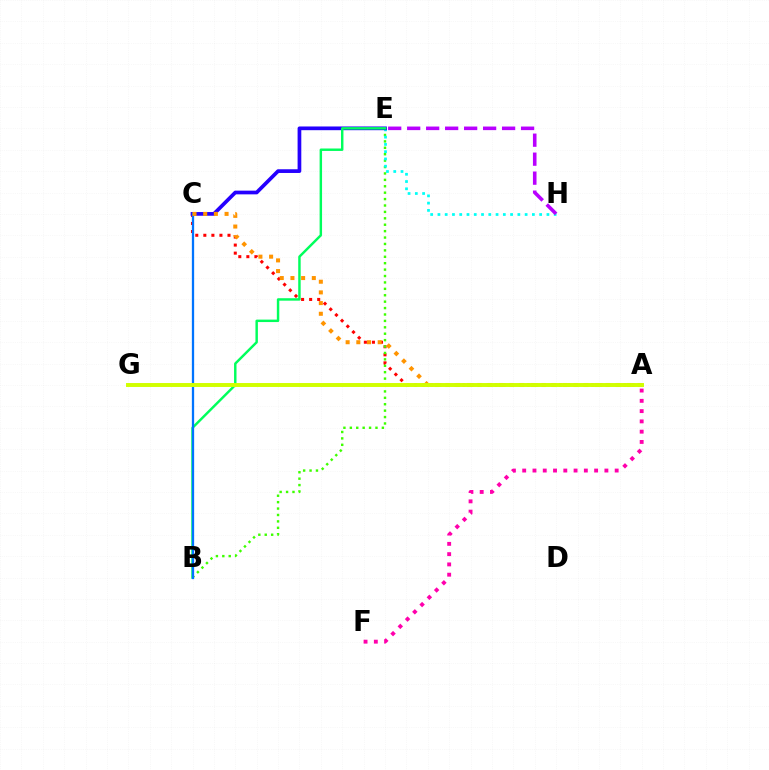{('A', 'C'): [{'color': '#ff0000', 'line_style': 'dotted', 'thickness': 2.19}, {'color': '#ff9400', 'line_style': 'dotted', 'thickness': 2.9}], ('A', 'F'): [{'color': '#ff00ac', 'line_style': 'dotted', 'thickness': 2.79}], ('B', 'E'): [{'color': '#3dff00', 'line_style': 'dotted', 'thickness': 1.74}, {'color': '#00ff5c', 'line_style': 'solid', 'thickness': 1.76}], ('E', 'H'): [{'color': '#00fff6', 'line_style': 'dotted', 'thickness': 1.97}, {'color': '#b900ff', 'line_style': 'dashed', 'thickness': 2.58}], ('C', 'E'): [{'color': '#2500ff', 'line_style': 'solid', 'thickness': 2.67}], ('B', 'C'): [{'color': '#0074ff', 'line_style': 'solid', 'thickness': 1.64}], ('A', 'G'): [{'color': '#d1ff00', 'line_style': 'solid', 'thickness': 2.84}]}